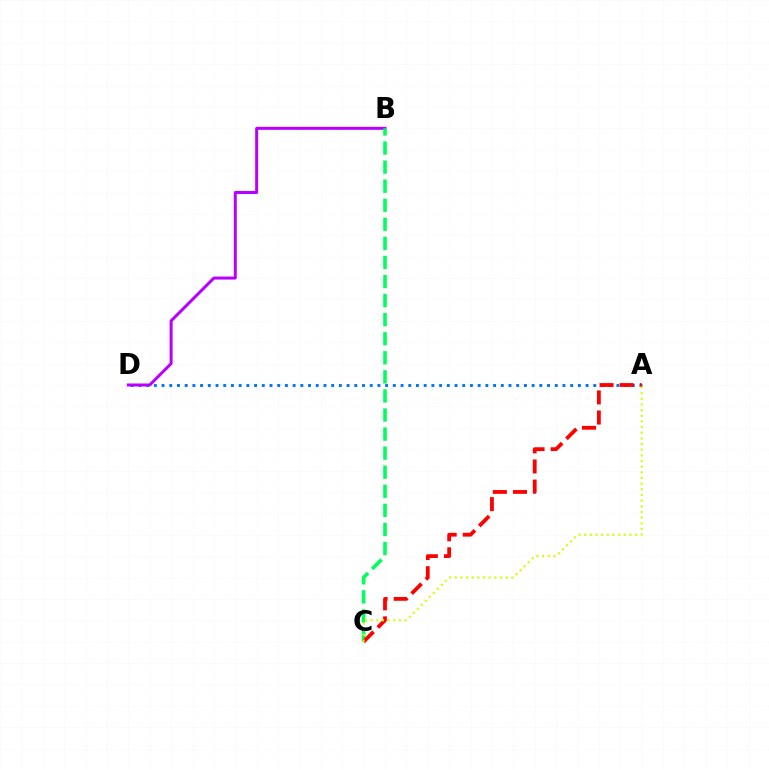{('A', 'D'): [{'color': '#0074ff', 'line_style': 'dotted', 'thickness': 2.09}], ('B', 'D'): [{'color': '#b900ff', 'line_style': 'solid', 'thickness': 2.17}], ('B', 'C'): [{'color': '#00ff5c', 'line_style': 'dashed', 'thickness': 2.59}], ('A', 'C'): [{'color': '#ff0000', 'line_style': 'dashed', 'thickness': 2.73}, {'color': '#d1ff00', 'line_style': 'dotted', 'thickness': 1.54}]}